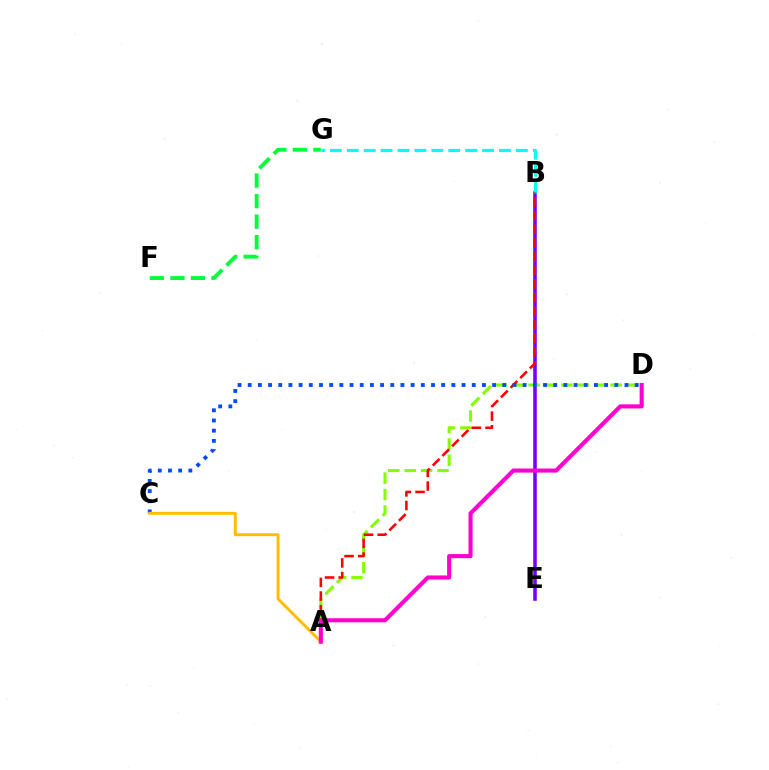{('B', 'E'): [{'color': '#7200ff', 'line_style': 'solid', 'thickness': 2.56}], ('B', 'G'): [{'color': '#00fff6', 'line_style': 'dashed', 'thickness': 2.3}], ('F', 'G'): [{'color': '#00ff39', 'line_style': 'dashed', 'thickness': 2.79}], ('A', 'D'): [{'color': '#84ff00', 'line_style': 'dashed', 'thickness': 2.23}, {'color': '#ff00cf', 'line_style': 'solid', 'thickness': 2.95}], ('A', 'B'): [{'color': '#ff0000', 'line_style': 'dashed', 'thickness': 1.85}], ('C', 'D'): [{'color': '#004bff', 'line_style': 'dotted', 'thickness': 2.77}], ('A', 'C'): [{'color': '#ffbd00', 'line_style': 'solid', 'thickness': 2.12}]}